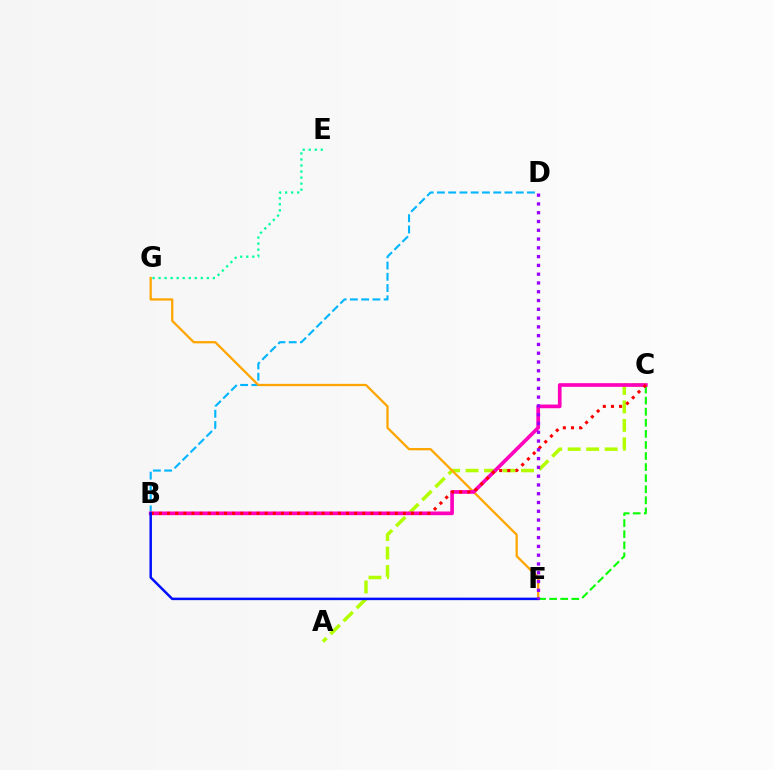{('A', 'C'): [{'color': '#b3ff00', 'line_style': 'dashed', 'thickness': 2.51}], ('E', 'G'): [{'color': '#00ff9d', 'line_style': 'dotted', 'thickness': 1.64}], ('C', 'F'): [{'color': '#08ff00', 'line_style': 'dashed', 'thickness': 1.5}], ('B', 'D'): [{'color': '#00b5ff', 'line_style': 'dashed', 'thickness': 1.53}], ('F', 'G'): [{'color': '#ffa500', 'line_style': 'solid', 'thickness': 1.64}], ('B', 'C'): [{'color': '#ff00bd', 'line_style': 'solid', 'thickness': 2.65}, {'color': '#ff0000', 'line_style': 'dotted', 'thickness': 2.21}], ('B', 'F'): [{'color': '#0010ff', 'line_style': 'solid', 'thickness': 1.8}], ('D', 'F'): [{'color': '#9b00ff', 'line_style': 'dotted', 'thickness': 2.39}]}